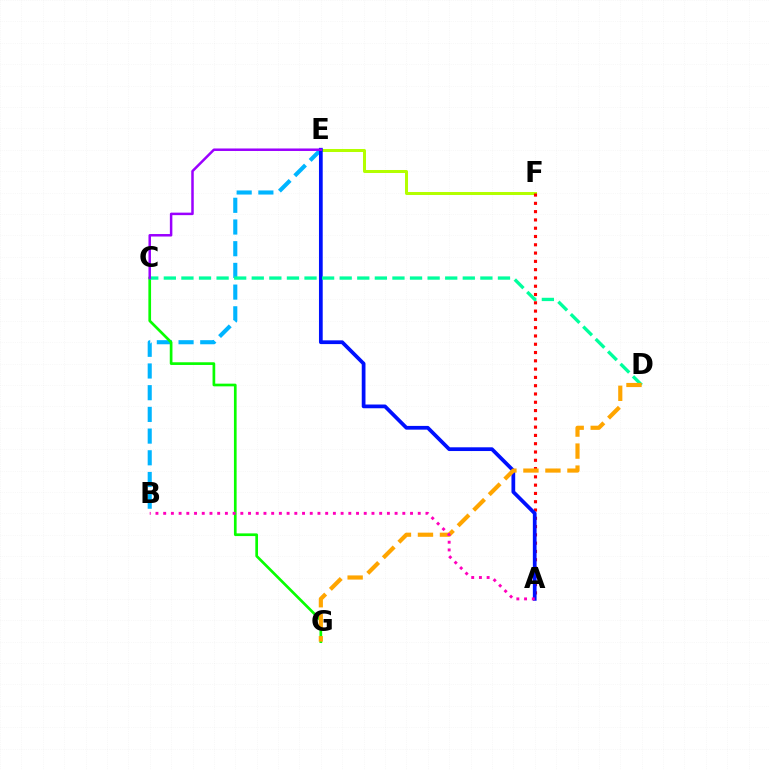{('B', 'E'): [{'color': '#00b5ff', 'line_style': 'dashed', 'thickness': 2.95}], ('E', 'F'): [{'color': '#b3ff00', 'line_style': 'solid', 'thickness': 2.17}], ('C', 'G'): [{'color': '#08ff00', 'line_style': 'solid', 'thickness': 1.94}], ('A', 'F'): [{'color': '#ff0000', 'line_style': 'dotted', 'thickness': 2.25}], ('A', 'E'): [{'color': '#0010ff', 'line_style': 'solid', 'thickness': 2.69}], ('C', 'D'): [{'color': '#00ff9d', 'line_style': 'dashed', 'thickness': 2.39}], ('D', 'G'): [{'color': '#ffa500', 'line_style': 'dashed', 'thickness': 2.99}], ('C', 'E'): [{'color': '#9b00ff', 'line_style': 'solid', 'thickness': 1.8}], ('A', 'B'): [{'color': '#ff00bd', 'line_style': 'dotted', 'thickness': 2.1}]}